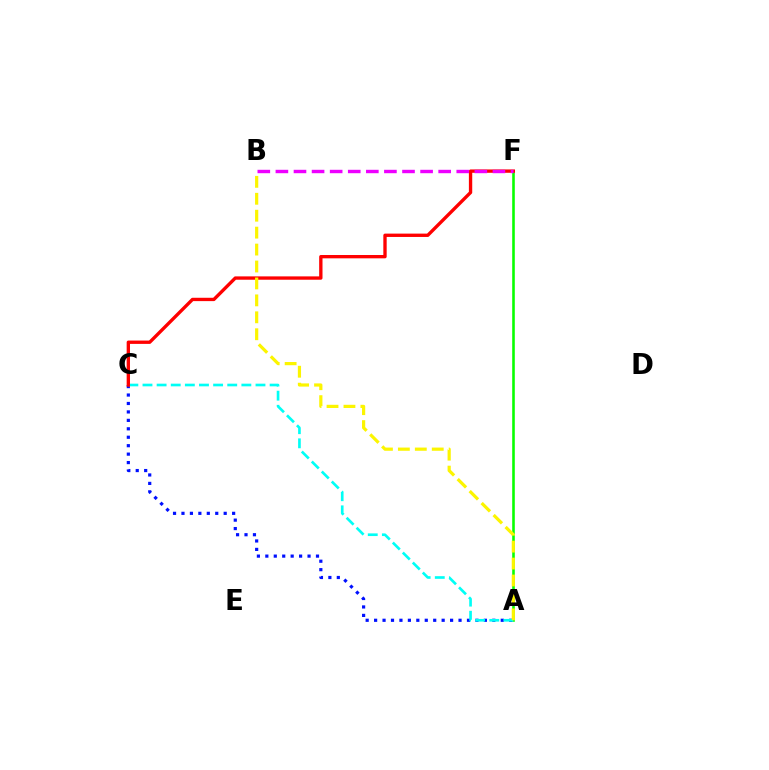{('A', 'F'): [{'color': '#08ff00', 'line_style': 'solid', 'thickness': 1.87}], ('A', 'C'): [{'color': '#0010ff', 'line_style': 'dotted', 'thickness': 2.29}, {'color': '#00fff6', 'line_style': 'dashed', 'thickness': 1.92}], ('C', 'F'): [{'color': '#ff0000', 'line_style': 'solid', 'thickness': 2.41}], ('A', 'B'): [{'color': '#fcf500', 'line_style': 'dashed', 'thickness': 2.3}], ('B', 'F'): [{'color': '#ee00ff', 'line_style': 'dashed', 'thickness': 2.46}]}